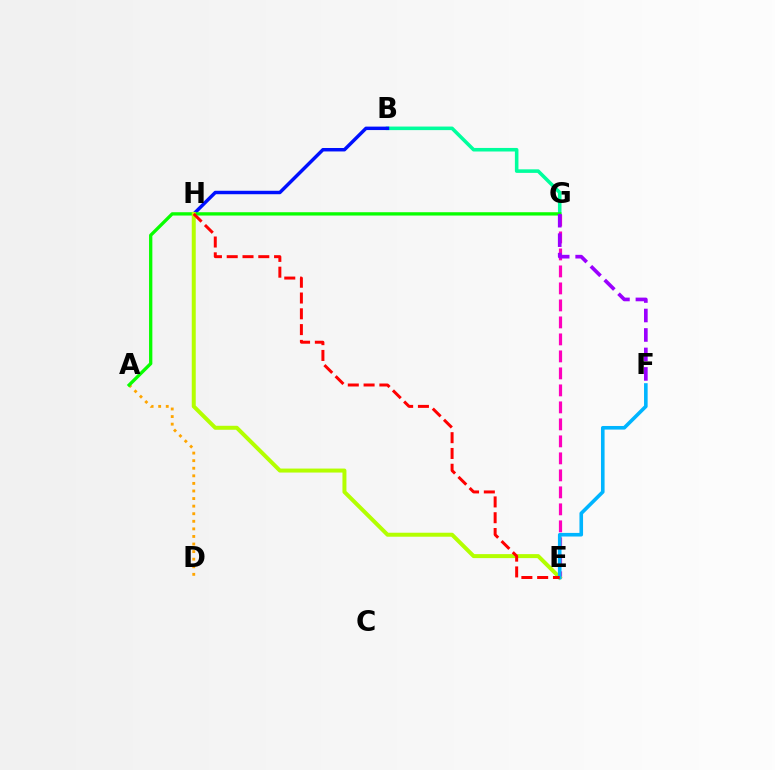{('B', 'G'): [{'color': '#00ff9d', 'line_style': 'solid', 'thickness': 2.56}], ('E', 'G'): [{'color': '#ff00bd', 'line_style': 'dashed', 'thickness': 2.31}], ('A', 'D'): [{'color': '#ffa500', 'line_style': 'dotted', 'thickness': 2.06}], ('B', 'H'): [{'color': '#0010ff', 'line_style': 'solid', 'thickness': 2.48}], ('A', 'G'): [{'color': '#08ff00', 'line_style': 'solid', 'thickness': 2.39}], ('F', 'G'): [{'color': '#9b00ff', 'line_style': 'dashed', 'thickness': 2.65}], ('E', 'H'): [{'color': '#b3ff00', 'line_style': 'solid', 'thickness': 2.87}, {'color': '#ff0000', 'line_style': 'dashed', 'thickness': 2.15}], ('E', 'F'): [{'color': '#00b5ff', 'line_style': 'solid', 'thickness': 2.6}]}